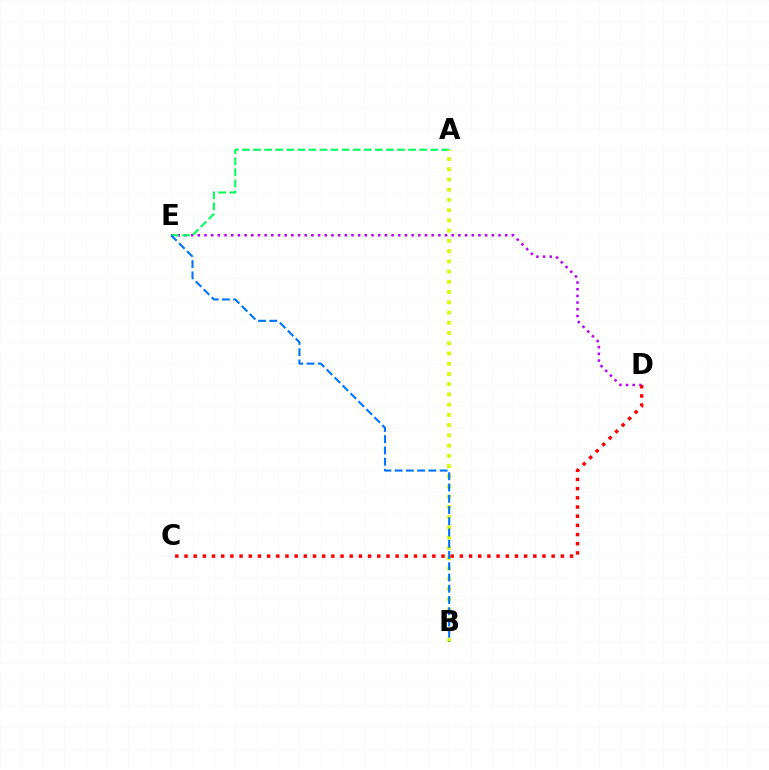{('D', 'E'): [{'color': '#b900ff', 'line_style': 'dotted', 'thickness': 1.82}], ('A', 'E'): [{'color': '#00ff5c', 'line_style': 'dashed', 'thickness': 1.5}], ('A', 'B'): [{'color': '#d1ff00', 'line_style': 'dotted', 'thickness': 2.78}], ('C', 'D'): [{'color': '#ff0000', 'line_style': 'dotted', 'thickness': 2.49}], ('B', 'E'): [{'color': '#0074ff', 'line_style': 'dashed', 'thickness': 1.53}]}